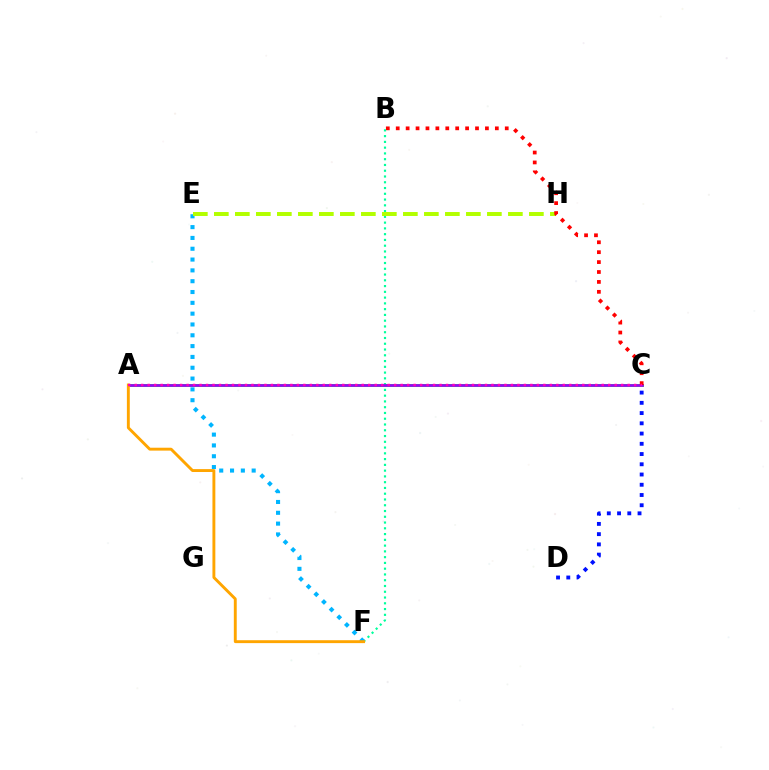{('B', 'F'): [{'color': '#00ff9d', 'line_style': 'dotted', 'thickness': 1.57}], ('E', 'F'): [{'color': '#00b5ff', 'line_style': 'dotted', 'thickness': 2.94}], ('E', 'H'): [{'color': '#b3ff00', 'line_style': 'dashed', 'thickness': 2.85}], ('C', 'D'): [{'color': '#0010ff', 'line_style': 'dotted', 'thickness': 2.78}], ('A', 'C'): [{'color': '#08ff00', 'line_style': 'solid', 'thickness': 2.04}, {'color': '#9b00ff', 'line_style': 'solid', 'thickness': 1.88}, {'color': '#ff00bd', 'line_style': 'dotted', 'thickness': 1.76}], ('B', 'C'): [{'color': '#ff0000', 'line_style': 'dotted', 'thickness': 2.69}], ('A', 'F'): [{'color': '#ffa500', 'line_style': 'solid', 'thickness': 2.09}]}